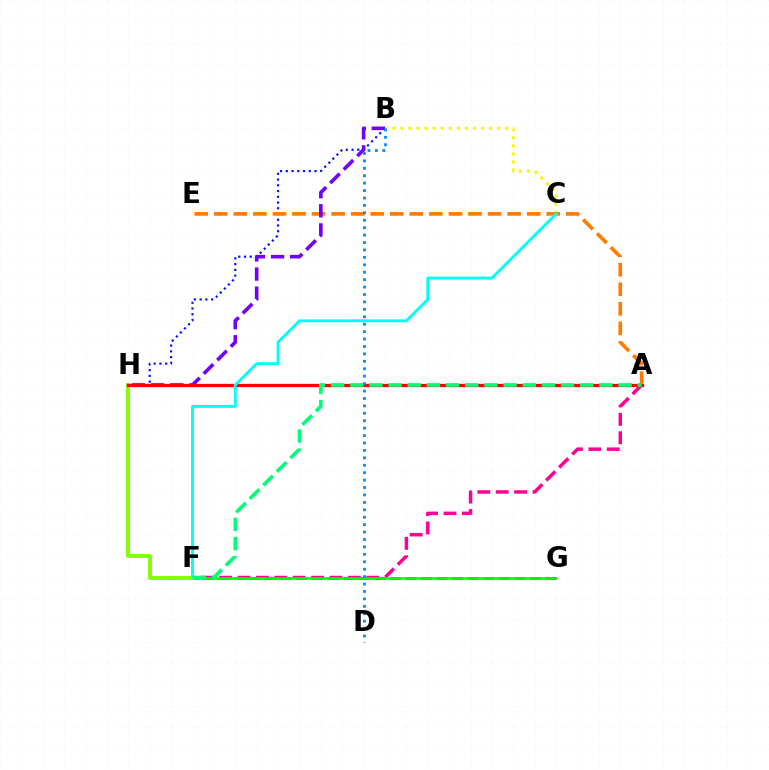{('B', 'H'): [{'color': '#0010ff', 'line_style': 'dotted', 'thickness': 1.56}, {'color': '#7200ff', 'line_style': 'dashed', 'thickness': 2.6}], ('B', 'C'): [{'color': '#fcf500', 'line_style': 'dotted', 'thickness': 2.19}], ('A', 'F'): [{'color': '#ff0094', 'line_style': 'dashed', 'thickness': 2.5}, {'color': '#00ff74', 'line_style': 'dashed', 'thickness': 2.6}], ('F', 'G'): [{'color': '#ee00ff', 'line_style': 'dashed', 'thickness': 2.11}, {'color': '#08ff00', 'line_style': 'solid', 'thickness': 1.82}], ('A', 'E'): [{'color': '#ff7c00', 'line_style': 'dashed', 'thickness': 2.66}], ('F', 'H'): [{'color': '#84ff00', 'line_style': 'solid', 'thickness': 2.84}], ('A', 'H'): [{'color': '#ff0000', 'line_style': 'solid', 'thickness': 2.36}], ('B', 'D'): [{'color': '#008cff', 'line_style': 'dotted', 'thickness': 2.02}], ('C', 'F'): [{'color': '#00fff6', 'line_style': 'solid', 'thickness': 2.08}]}